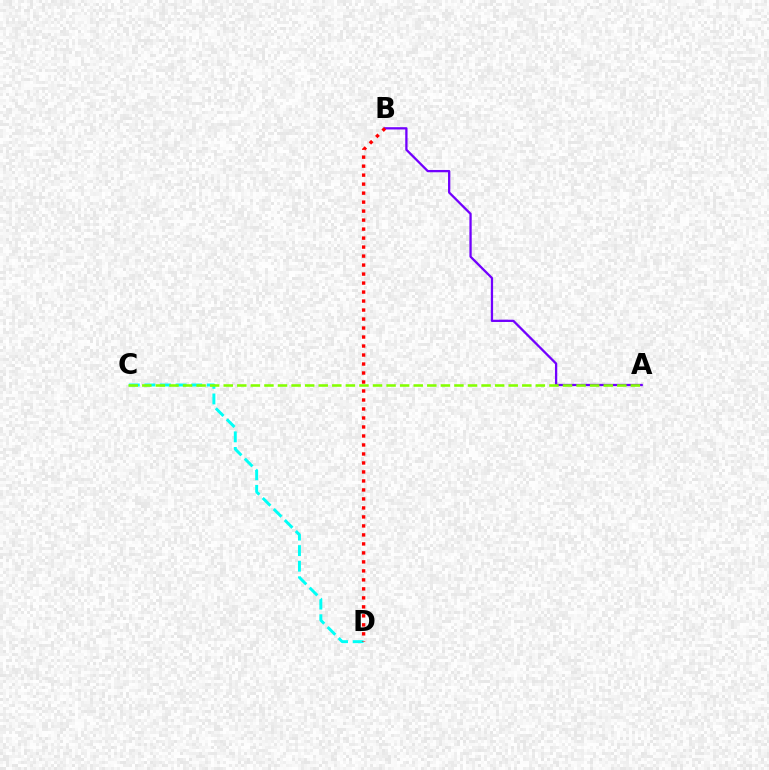{('C', 'D'): [{'color': '#00fff6', 'line_style': 'dashed', 'thickness': 2.12}], ('A', 'B'): [{'color': '#7200ff', 'line_style': 'solid', 'thickness': 1.65}], ('A', 'C'): [{'color': '#84ff00', 'line_style': 'dashed', 'thickness': 1.84}], ('B', 'D'): [{'color': '#ff0000', 'line_style': 'dotted', 'thickness': 2.44}]}